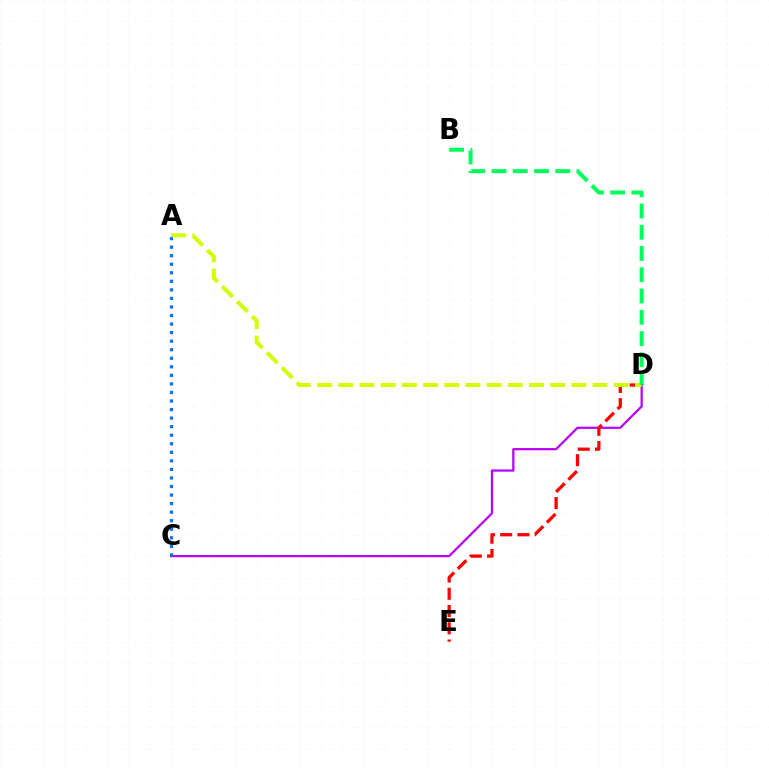{('C', 'D'): [{'color': '#b900ff', 'line_style': 'solid', 'thickness': 1.61}], ('A', 'C'): [{'color': '#0074ff', 'line_style': 'dotted', 'thickness': 2.32}], ('D', 'E'): [{'color': '#ff0000', 'line_style': 'dashed', 'thickness': 2.34}], ('A', 'D'): [{'color': '#d1ff00', 'line_style': 'dashed', 'thickness': 2.88}], ('B', 'D'): [{'color': '#00ff5c', 'line_style': 'dashed', 'thickness': 2.89}]}